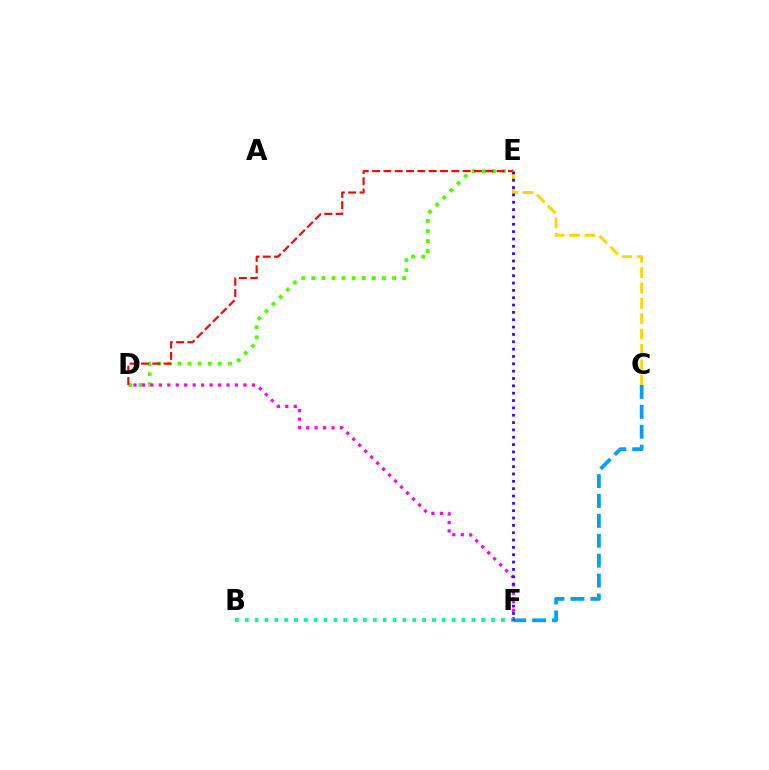{('D', 'E'): [{'color': '#4fff00', 'line_style': 'dotted', 'thickness': 2.74}, {'color': '#ff0000', 'line_style': 'dashed', 'thickness': 1.54}], ('C', 'E'): [{'color': '#ffd500', 'line_style': 'dashed', 'thickness': 2.08}], ('C', 'F'): [{'color': '#009eff', 'line_style': 'dashed', 'thickness': 2.7}], ('D', 'F'): [{'color': '#ff00ed', 'line_style': 'dotted', 'thickness': 2.3}], ('B', 'F'): [{'color': '#00ff86', 'line_style': 'dotted', 'thickness': 2.68}], ('E', 'F'): [{'color': '#3700ff', 'line_style': 'dotted', 'thickness': 2.0}]}